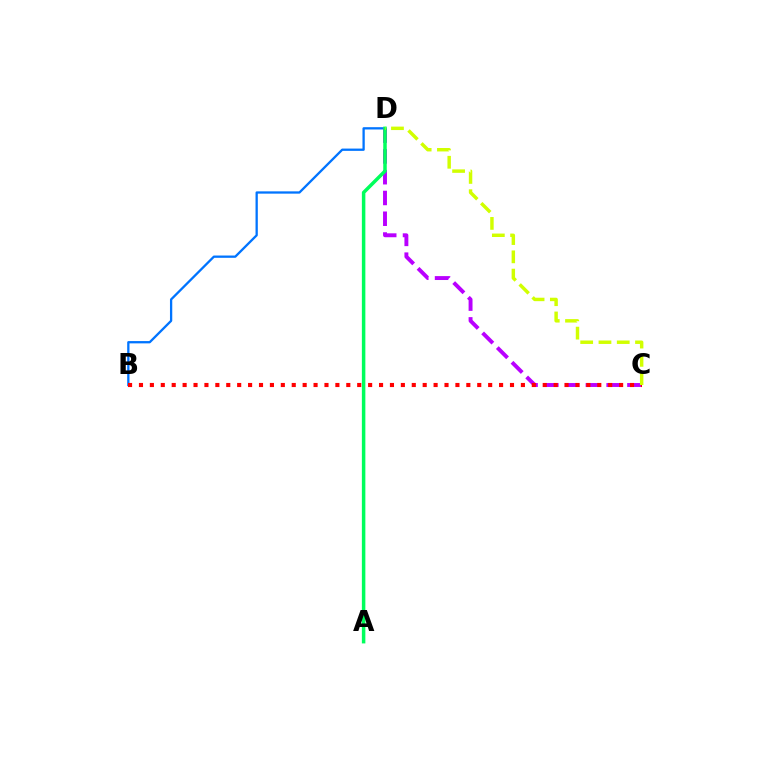{('B', 'D'): [{'color': '#0074ff', 'line_style': 'solid', 'thickness': 1.65}], ('C', 'D'): [{'color': '#b900ff', 'line_style': 'dashed', 'thickness': 2.82}, {'color': '#d1ff00', 'line_style': 'dashed', 'thickness': 2.48}], ('A', 'D'): [{'color': '#00ff5c', 'line_style': 'solid', 'thickness': 2.52}], ('B', 'C'): [{'color': '#ff0000', 'line_style': 'dotted', 'thickness': 2.96}]}